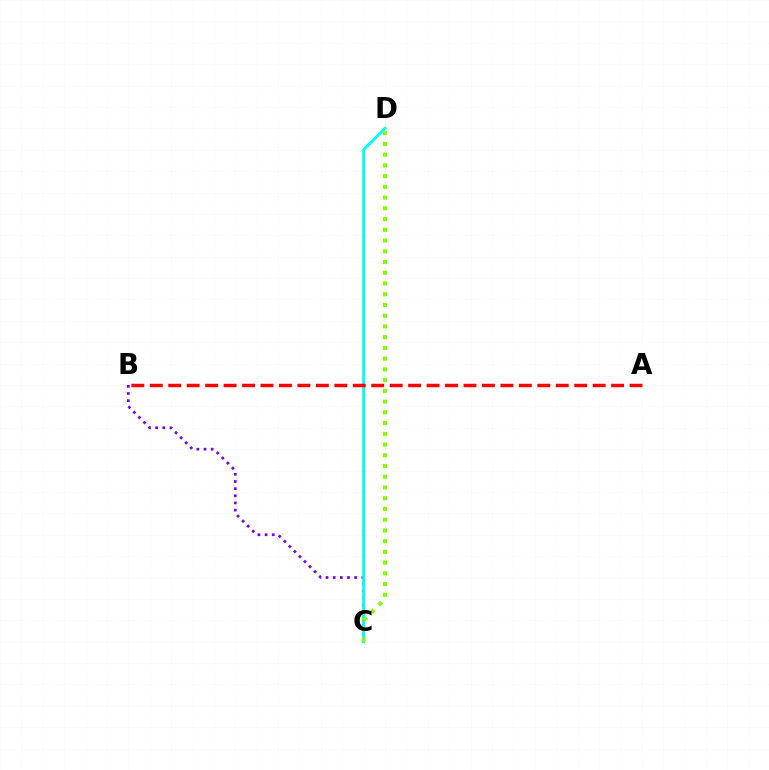{('B', 'C'): [{'color': '#7200ff', 'line_style': 'dotted', 'thickness': 1.94}], ('C', 'D'): [{'color': '#00fff6', 'line_style': 'solid', 'thickness': 2.08}, {'color': '#84ff00', 'line_style': 'dotted', 'thickness': 2.92}], ('A', 'B'): [{'color': '#ff0000', 'line_style': 'dashed', 'thickness': 2.51}]}